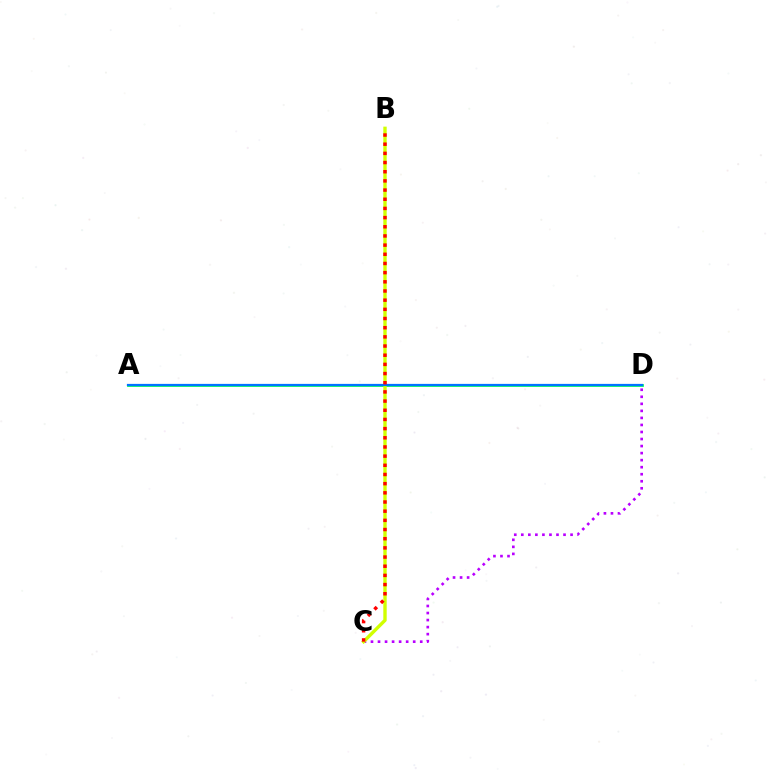{('A', 'D'): [{'color': '#00ff5c', 'line_style': 'solid', 'thickness': 1.99}, {'color': '#0074ff', 'line_style': 'solid', 'thickness': 1.61}], ('C', 'D'): [{'color': '#b900ff', 'line_style': 'dotted', 'thickness': 1.91}], ('B', 'C'): [{'color': '#d1ff00', 'line_style': 'solid', 'thickness': 2.44}, {'color': '#ff0000', 'line_style': 'dotted', 'thickness': 2.49}]}